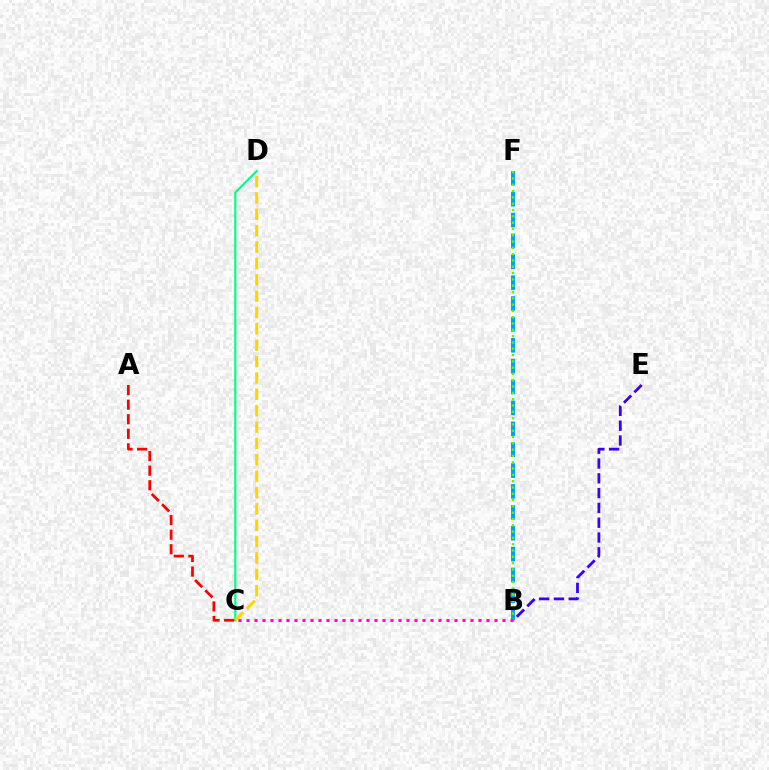{('B', 'F'): [{'color': '#009eff', 'line_style': 'dashed', 'thickness': 2.84}, {'color': '#4fff00', 'line_style': 'dotted', 'thickness': 1.71}], ('C', 'D'): [{'color': '#00ff86', 'line_style': 'solid', 'thickness': 1.54}, {'color': '#ffd500', 'line_style': 'dashed', 'thickness': 2.22}], ('B', 'E'): [{'color': '#3700ff', 'line_style': 'dashed', 'thickness': 2.01}], ('B', 'C'): [{'color': '#ff00ed', 'line_style': 'dotted', 'thickness': 2.17}], ('A', 'C'): [{'color': '#ff0000', 'line_style': 'dashed', 'thickness': 1.98}]}